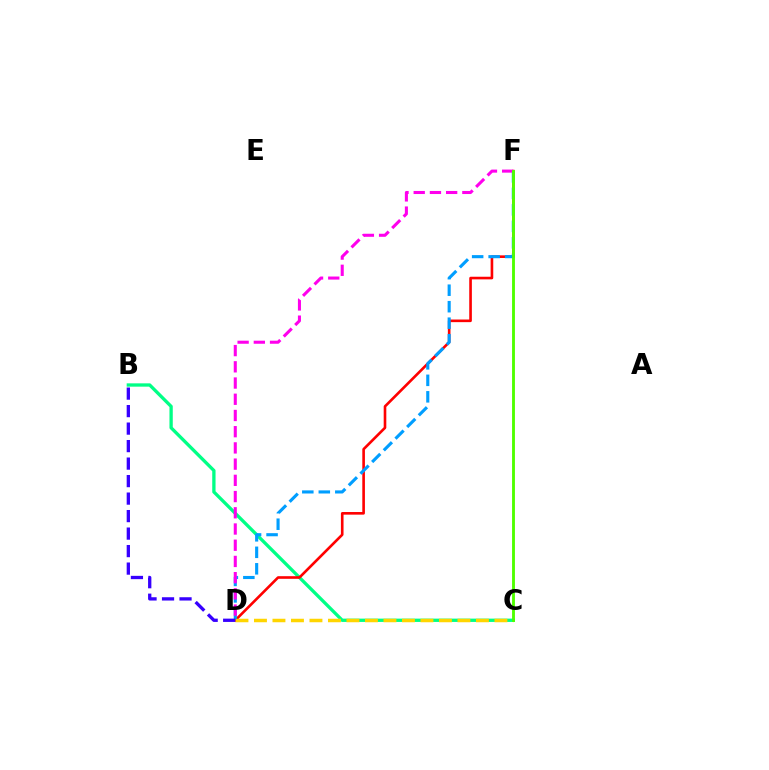{('B', 'C'): [{'color': '#00ff86', 'line_style': 'solid', 'thickness': 2.38}], ('D', 'F'): [{'color': '#ff0000', 'line_style': 'solid', 'thickness': 1.89}, {'color': '#009eff', 'line_style': 'dashed', 'thickness': 2.24}, {'color': '#ff00ed', 'line_style': 'dashed', 'thickness': 2.2}], ('C', 'D'): [{'color': '#ffd500', 'line_style': 'dashed', 'thickness': 2.51}], ('B', 'D'): [{'color': '#3700ff', 'line_style': 'dashed', 'thickness': 2.38}], ('C', 'F'): [{'color': '#4fff00', 'line_style': 'solid', 'thickness': 2.06}]}